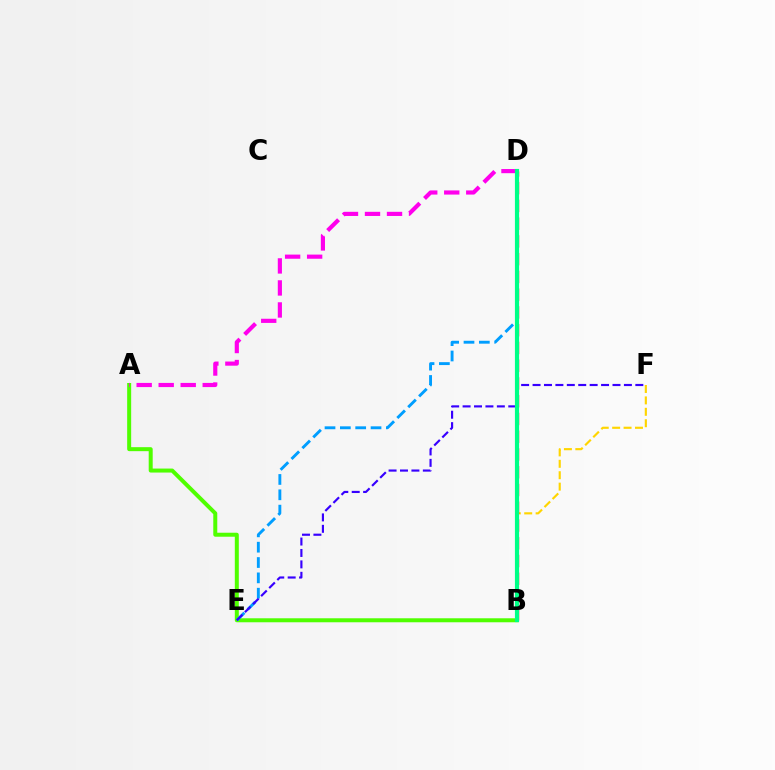{('A', 'B'): [{'color': '#4fff00', 'line_style': 'solid', 'thickness': 2.87}], ('B', 'F'): [{'color': '#ffd500', 'line_style': 'dashed', 'thickness': 1.55}], ('D', 'E'): [{'color': '#009eff', 'line_style': 'dashed', 'thickness': 2.08}], ('B', 'D'): [{'color': '#ff0000', 'line_style': 'dashed', 'thickness': 2.41}, {'color': '#00ff86', 'line_style': 'solid', 'thickness': 2.99}], ('A', 'D'): [{'color': '#ff00ed', 'line_style': 'dashed', 'thickness': 2.99}], ('E', 'F'): [{'color': '#3700ff', 'line_style': 'dashed', 'thickness': 1.55}]}